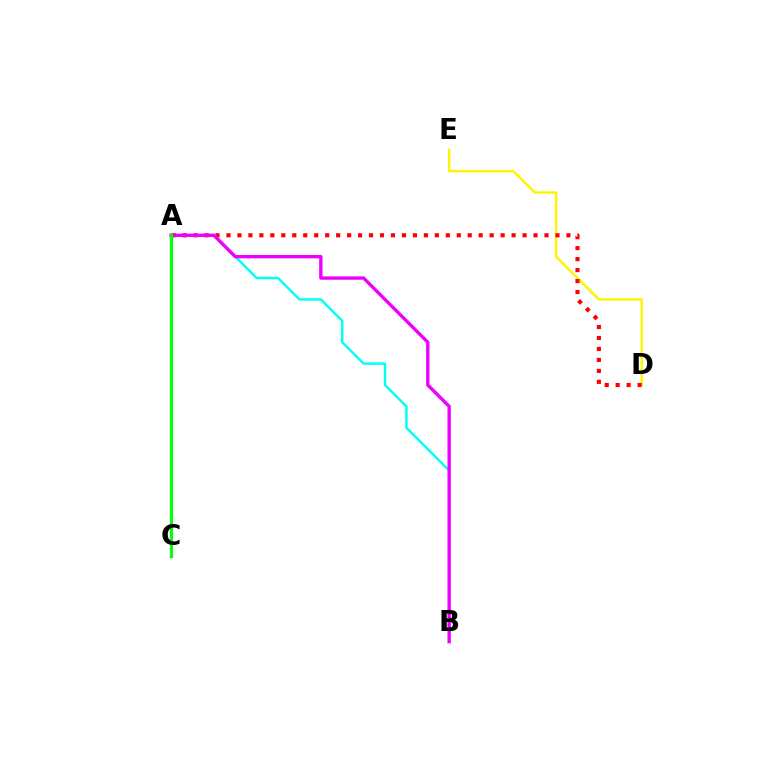{('A', 'C'): [{'color': '#0010ff', 'line_style': 'solid', 'thickness': 2.25}, {'color': '#08ff00', 'line_style': 'solid', 'thickness': 2.23}], ('D', 'E'): [{'color': '#fcf500', 'line_style': 'solid', 'thickness': 1.72}], ('A', 'B'): [{'color': '#00fff6', 'line_style': 'solid', 'thickness': 1.75}, {'color': '#ee00ff', 'line_style': 'solid', 'thickness': 2.42}], ('A', 'D'): [{'color': '#ff0000', 'line_style': 'dotted', 'thickness': 2.98}]}